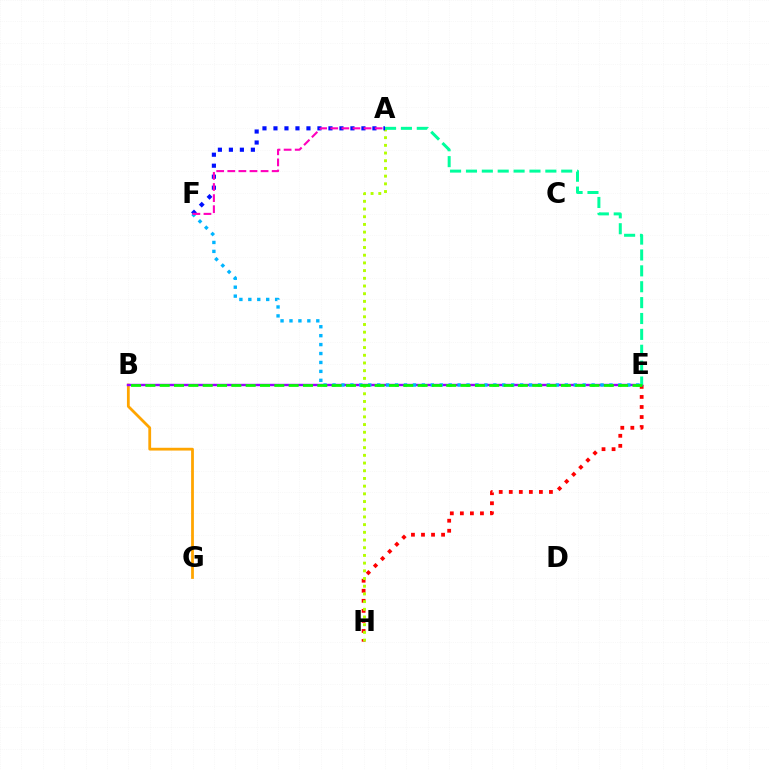{('B', 'G'): [{'color': '#ffa500', 'line_style': 'solid', 'thickness': 2.0}], ('E', 'H'): [{'color': '#ff0000', 'line_style': 'dotted', 'thickness': 2.73}], ('A', 'H'): [{'color': '#b3ff00', 'line_style': 'dotted', 'thickness': 2.09}], ('B', 'E'): [{'color': '#9b00ff', 'line_style': 'solid', 'thickness': 1.73}, {'color': '#08ff00', 'line_style': 'dashed', 'thickness': 1.95}], ('A', 'F'): [{'color': '#0010ff', 'line_style': 'dotted', 'thickness': 2.99}, {'color': '#ff00bd', 'line_style': 'dashed', 'thickness': 1.51}], ('A', 'E'): [{'color': '#00ff9d', 'line_style': 'dashed', 'thickness': 2.16}], ('E', 'F'): [{'color': '#00b5ff', 'line_style': 'dotted', 'thickness': 2.43}]}